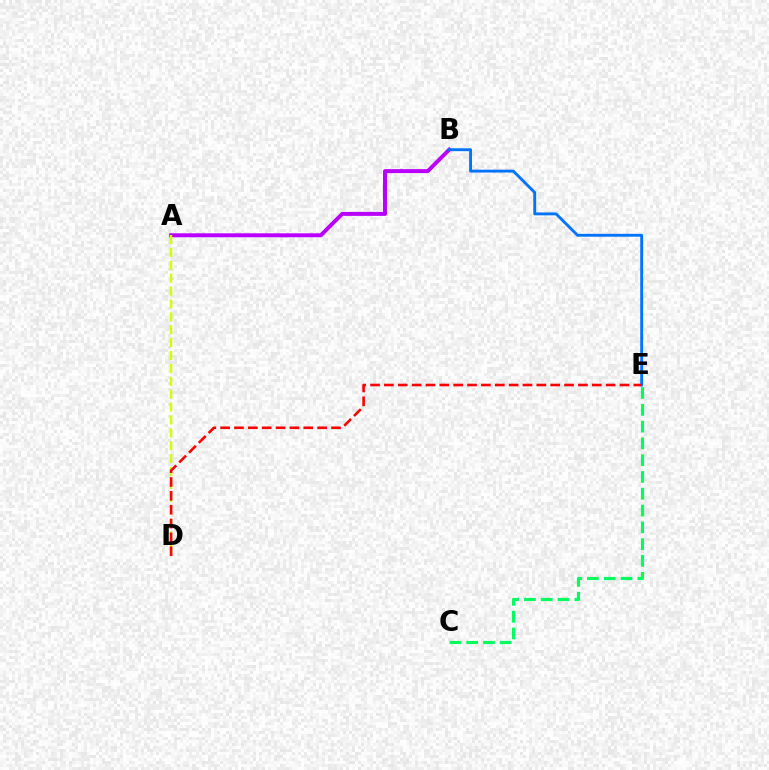{('A', 'B'): [{'color': '#b900ff', 'line_style': 'solid', 'thickness': 2.86}], ('A', 'D'): [{'color': '#d1ff00', 'line_style': 'dashed', 'thickness': 1.75}], ('C', 'E'): [{'color': '#00ff5c', 'line_style': 'dashed', 'thickness': 2.28}], ('B', 'E'): [{'color': '#0074ff', 'line_style': 'solid', 'thickness': 2.07}], ('D', 'E'): [{'color': '#ff0000', 'line_style': 'dashed', 'thickness': 1.88}]}